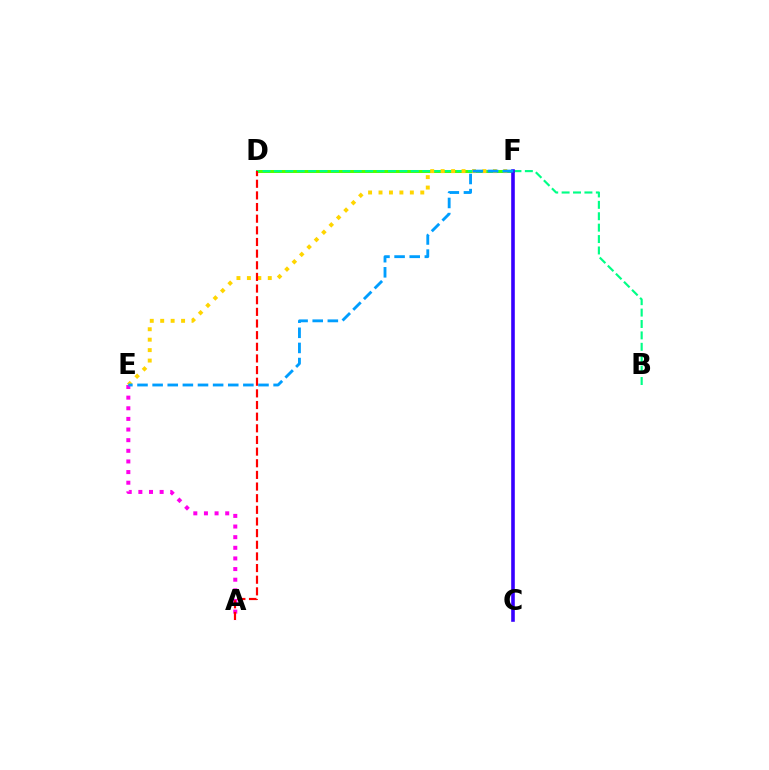{('A', 'E'): [{'color': '#ff00ed', 'line_style': 'dotted', 'thickness': 2.89}], ('D', 'F'): [{'color': '#4fff00', 'line_style': 'solid', 'thickness': 2.17}], ('B', 'D'): [{'color': '#00ff86', 'line_style': 'dashed', 'thickness': 1.55}], ('E', 'F'): [{'color': '#ffd500', 'line_style': 'dotted', 'thickness': 2.84}, {'color': '#009eff', 'line_style': 'dashed', 'thickness': 2.05}], ('A', 'D'): [{'color': '#ff0000', 'line_style': 'dashed', 'thickness': 1.58}], ('C', 'F'): [{'color': '#3700ff', 'line_style': 'solid', 'thickness': 2.6}]}